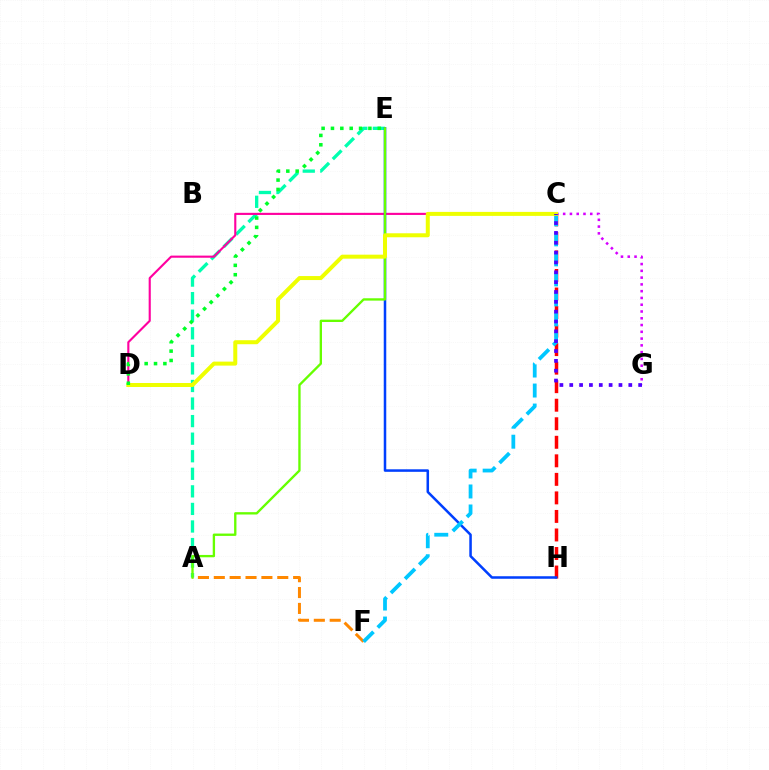{('A', 'E'): [{'color': '#00ffaf', 'line_style': 'dashed', 'thickness': 2.39}, {'color': '#66ff00', 'line_style': 'solid', 'thickness': 1.69}], ('A', 'F'): [{'color': '#ff8800', 'line_style': 'dashed', 'thickness': 2.16}], ('C', 'D'): [{'color': '#ff00a0', 'line_style': 'solid', 'thickness': 1.53}, {'color': '#eeff00', 'line_style': 'solid', 'thickness': 2.88}], ('C', 'G'): [{'color': '#d600ff', 'line_style': 'dotted', 'thickness': 1.84}, {'color': '#4f00ff', 'line_style': 'dotted', 'thickness': 2.67}], ('C', 'H'): [{'color': '#ff0000', 'line_style': 'dashed', 'thickness': 2.52}], ('E', 'H'): [{'color': '#003fff', 'line_style': 'solid', 'thickness': 1.82}], ('C', 'F'): [{'color': '#00c7ff', 'line_style': 'dashed', 'thickness': 2.72}], ('D', 'E'): [{'color': '#00ff27', 'line_style': 'dotted', 'thickness': 2.54}]}